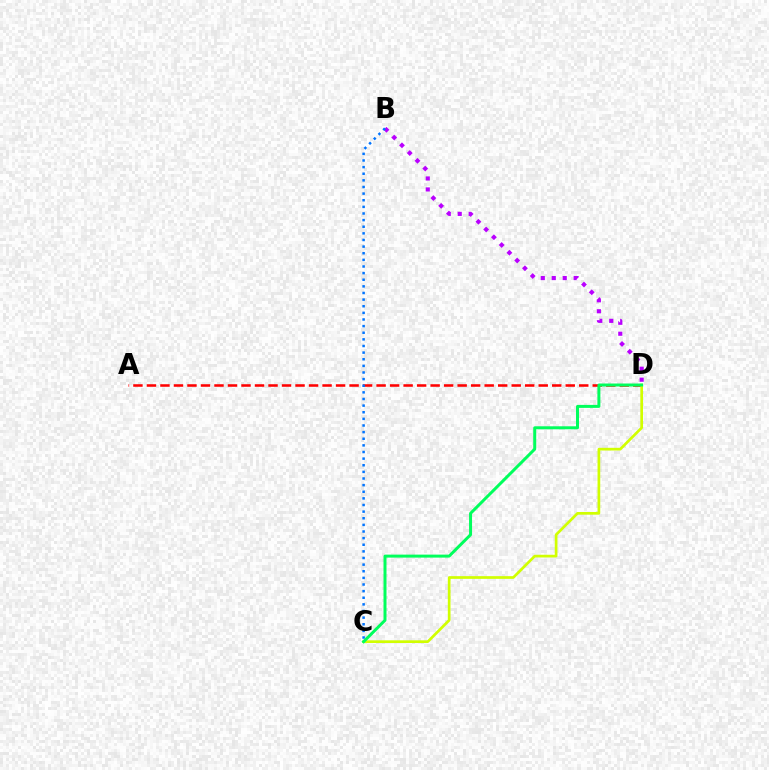{('A', 'D'): [{'color': '#ff0000', 'line_style': 'dashed', 'thickness': 1.84}], ('B', 'D'): [{'color': '#b900ff', 'line_style': 'dotted', 'thickness': 2.98}], ('B', 'C'): [{'color': '#0074ff', 'line_style': 'dotted', 'thickness': 1.8}], ('C', 'D'): [{'color': '#d1ff00', 'line_style': 'solid', 'thickness': 1.94}, {'color': '#00ff5c', 'line_style': 'solid', 'thickness': 2.15}]}